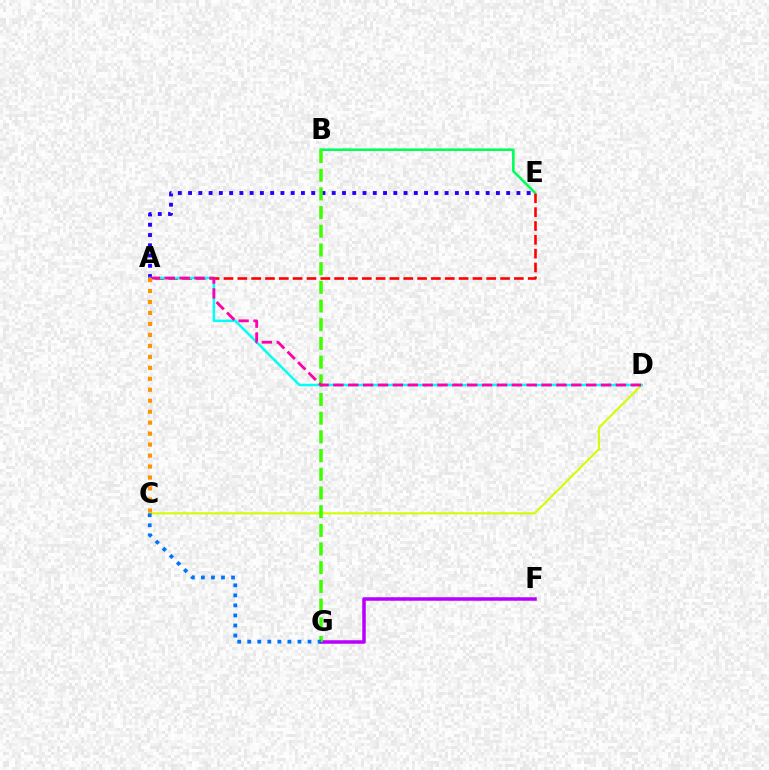{('A', 'E'): [{'color': '#2500ff', 'line_style': 'dotted', 'thickness': 2.79}, {'color': '#ff0000', 'line_style': 'dashed', 'thickness': 1.88}], ('B', 'E'): [{'color': '#00ff5c', 'line_style': 'solid', 'thickness': 1.86}], ('C', 'D'): [{'color': '#d1ff00', 'line_style': 'solid', 'thickness': 1.51}], ('F', 'G'): [{'color': '#b900ff', 'line_style': 'solid', 'thickness': 2.53}], ('B', 'G'): [{'color': '#3dff00', 'line_style': 'dashed', 'thickness': 2.54}], ('A', 'D'): [{'color': '#00fff6', 'line_style': 'solid', 'thickness': 1.79}, {'color': '#ff00ac', 'line_style': 'dashed', 'thickness': 2.02}], ('C', 'G'): [{'color': '#0074ff', 'line_style': 'dotted', 'thickness': 2.73}], ('A', 'C'): [{'color': '#ff9400', 'line_style': 'dotted', 'thickness': 2.98}]}